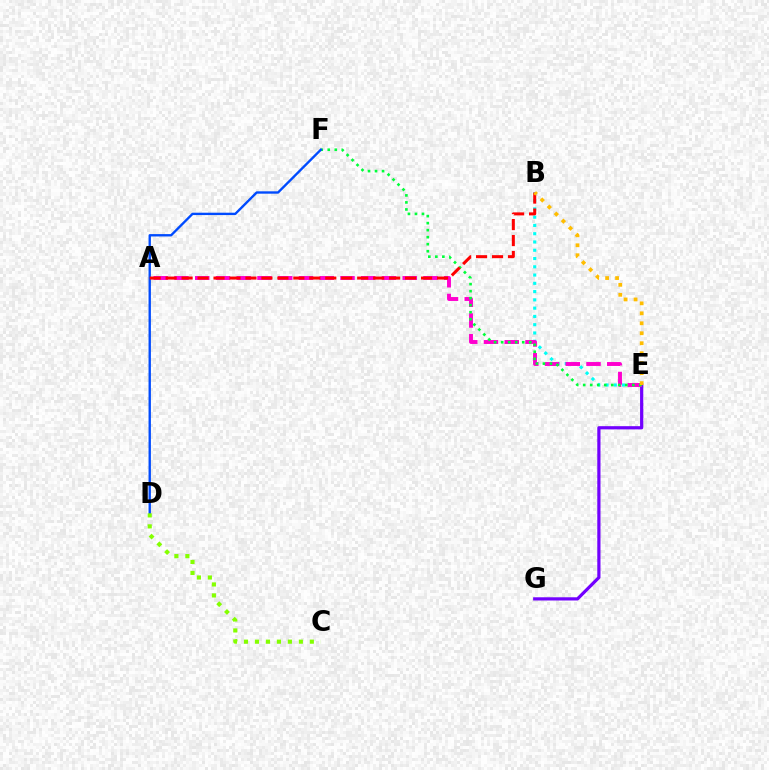{('B', 'E'): [{'color': '#00fff6', 'line_style': 'dotted', 'thickness': 2.25}, {'color': '#ffbd00', 'line_style': 'dotted', 'thickness': 2.71}], ('E', 'G'): [{'color': '#7200ff', 'line_style': 'solid', 'thickness': 2.31}], ('A', 'E'): [{'color': '#ff00cf', 'line_style': 'dashed', 'thickness': 2.82}], ('E', 'F'): [{'color': '#00ff39', 'line_style': 'dotted', 'thickness': 1.91}], ('D', 'F'): [{'color': '#004bff', 'line_style': 'solid', 'thickness': 1.7}], ('A', 'B'): [{'color': '#ff0000', 'line_style': 'dashed', 'thickness': 2.17}], ('C', 'D'): [{'color': '#84ff00', 'line_style': 'dotted', 'thickness': 2.98}]}